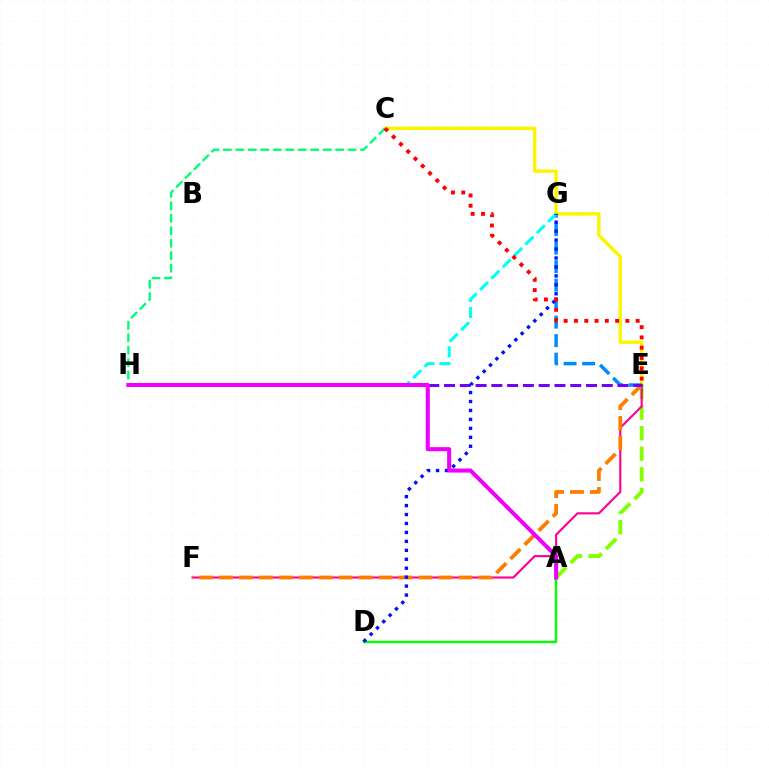{('C', 'E'): [{'color': '#fcf500', 'line_style': 'solid', 'thickness': 2.46}, {'color': '#ff0000', 'line_style': 'dotted', 'thickness': 2.79}], ('C', 'H'): [{'color': '#00ff74', 'line_style': 'dashed', 'thickness': 1.69}], ('E', 'G'): [{'color': '#008cff', 'line_style': 'dashed', 'thickness': 2.51}], ('A', 'E'): [{'color': '#84ff00', 'line_style': 'dashed', 'thickness': 2.79}], ('A', 'D'): [{'color': '#08ff00', 'line_style': 'solid', 'thickness': 1.75}], ('E', 'F'): [{'color': '#ff0094', 'line_style': 'solid', 'thickness': 1.53}, {'color': '#ff7c00', 'line_style': 'dashed', 'thickness': 2.71}], ('G', 'H'): [{'color': '#00fff6', 'line_style': 'dashed', 'thickness': 2.18}], ('E', 'H'): [{'color': '#7200ff', 'line_style': 'dashed', 'thickness': 2.14}], ('D', 'G'): [{'color': '#0010ff', 'line_style': 'dotted', 'thickness': 2.43}], ('A', 'H'): [{'color': '#ee00ff', 'line_style': 'solid', 'thickness': 2.92}]}